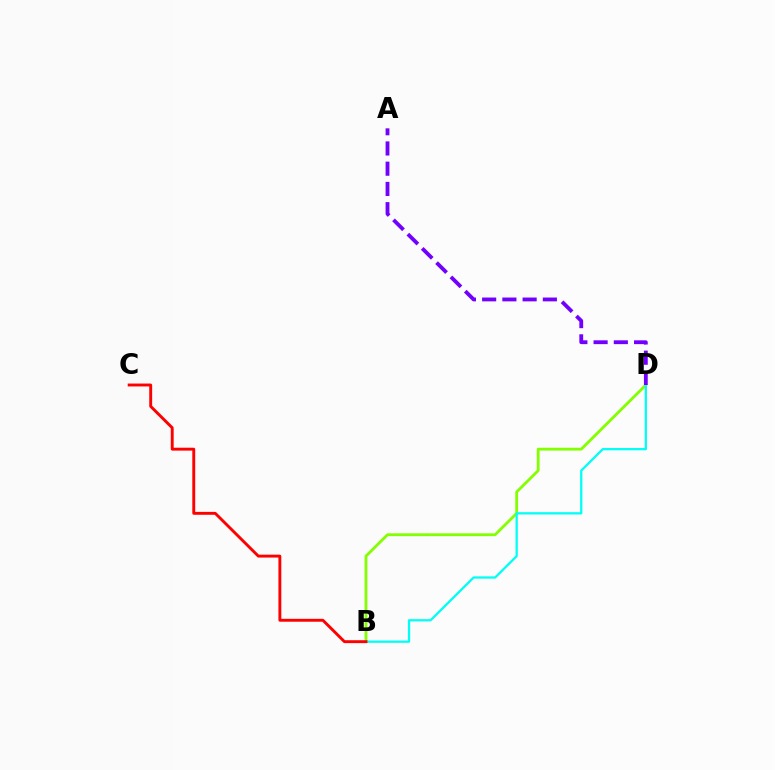{('B', 'D'): [{'color': '#84ff00', 'line_style': 'solid', 'thickness': 2.02}, {'color': '#00fff6', 'line_style': 'solid', 'thickness': 1.64}], ('A', 'D'): [{'color': '#7200ff', 'line_style': 'dashed', 'thickness': 2.75}], ('B', 'C'): [{'color': '#ff0000', 'line_style': 'solid', 'thickness': 2.09}]}